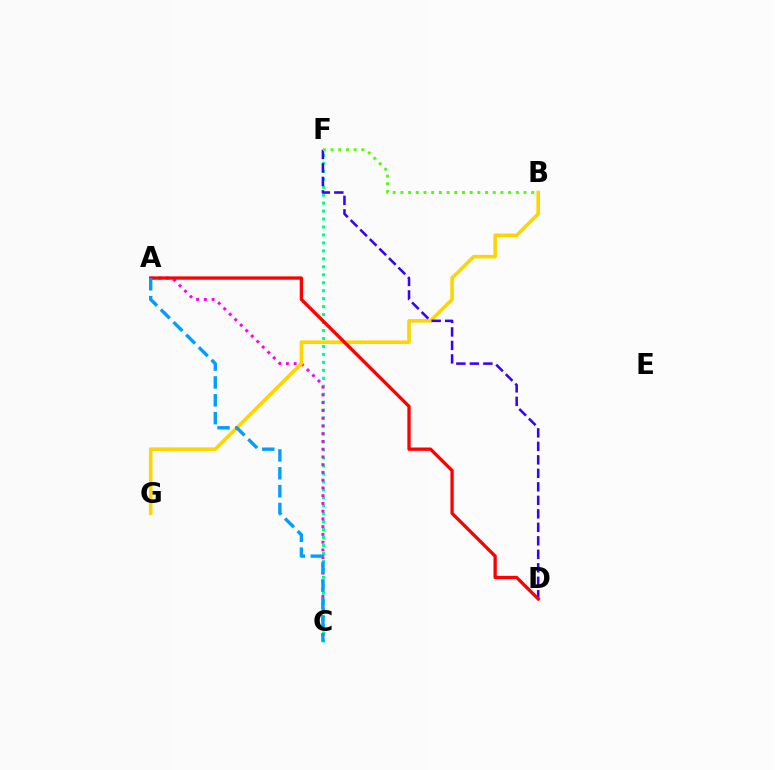{('C', 'F'): [{'color': '#00ff86', 'line_style': 'dotted', 'thickness': 2.16}], ('A', 'C'): [{'color': '#ff00ed', 'line_style': 'dotted', 'thickness': 2.11}, {'color': '#009eff', 'line_style': 'dashed', 'thickness': 2.43}], ('B', 'G'): [{'color': '#ffd500', 'line_style': 'solid', 'thickness': 2.59}], ('D', 'F'): [{'color': '#3700ff', 'line_style': 'dashed', 'thickness': 1.83}], ('B', 'F'): [{'color': '#4fff00', 'line_style': 'dotted', 'thickness': 2.09}], ('A', 'D'): [{'color': '#ff0000', 'line_style': 'solid', 'thickness': 2.39}]}